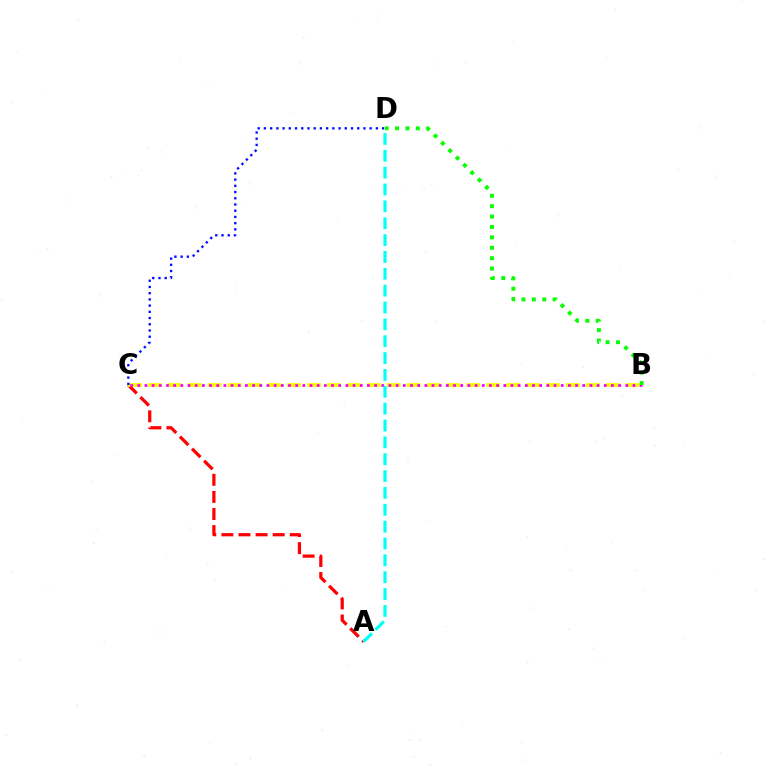{('A', 'C'): [{'color': '#ff0000', 'line_style': 'dashed', 'thickness': 2.32}], ('B', 'C'): [{'color': '#fcf500', 'line_style': 'dashed', 'thickness': 2.7}, {'color': '#ee00ff', 'line_style': 'dotted', 'thickness': 1.95}], ('C', 'D'): [{'color': '#0010ff', 'line_style': 'dotted', 'thickness': 1.69}], ('A', 'D'): [{'color': '#00fff6', 'line_style': 'dashed', 'thickness': 2.29}], ('B', 'D'): [{'color': '#08ff00', 'line_style': 'dotted', 'thickness': 2.82}]}